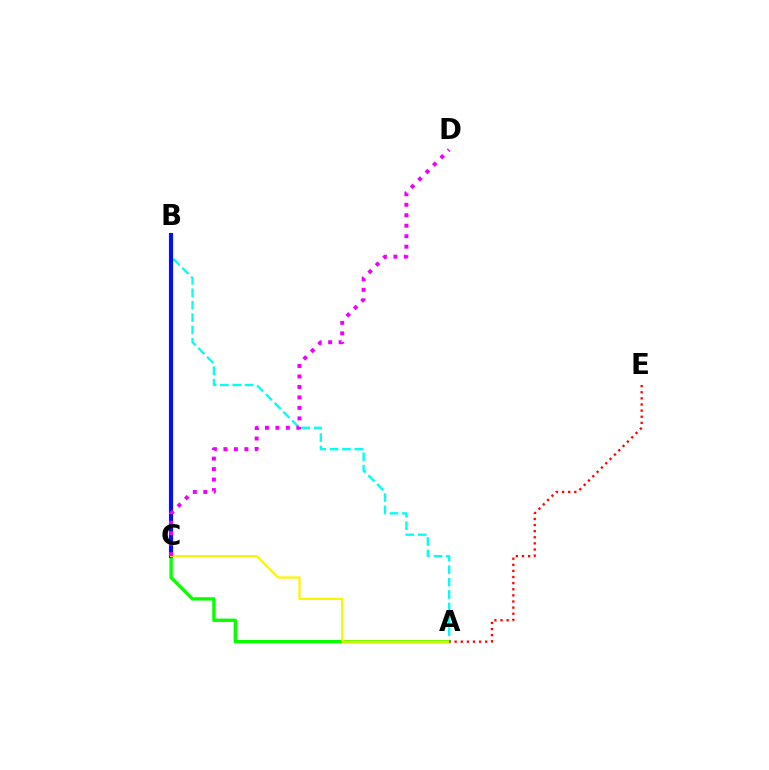{('A', 'B'): [{'color': '#00fff6', 'line_style': 'dashed', 'thickness': 1.68}], ('A', 'C'): [{'color': '#08ff00', 'line_style': 'solid', 'thickness': 2.4}, {'color': '#fcf500', 'line_style': 'solid', 'thickness': 1.63}], ('B', 'C'): [{'color': '#0010ff', 'line_style': 'solid', 'thickness': 2.98}], ('C', 'D'): [{'color': '#ee00ff', 'line_style': 'dotted', 'thickness': 2.85}], ('A', 'E'): [{'color': '#ff0000', 'line_style': 'dotted', 'thickness': 1.66}]}